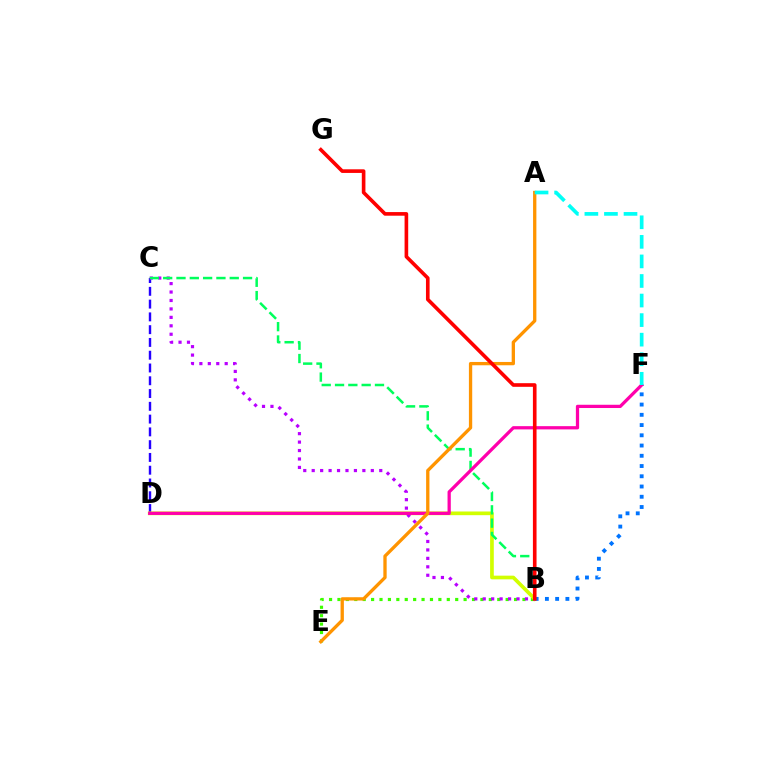{('B', 'E'): [{'color': '#3dff00', 'line_style': 'dotted', 'thickness': 2.29}], ('C', 'D'): [{'color': '#2500ff', 'line_style': 'dashed', 'thickness': 1.74}], ('B', 'D'): [{'color': '#d1ff00', 'line_style': 'solid', 'thickness': 2.65}], ('B', 'C'): [{'color': '#b900ff', 'line_style': 'dotted', 'thickness': 2.29}, {'color': '#00ff5c', 'line_style': 'dashed', 'thickness': 1.81}], ('B', 'F'): [{'color': '#0074ff', 'line_style': 'dotted', 'thickness': 2.78}], ('D', 'F'): [{'color': '#ff00ac', 'line_style': 'solid', 'thickness': 2.34}], ('A', 'E'): [{'color': '#ff9400', 'line_style': 'solid', 'thickness': 2.38}], ('A', 'F'): [{'color': '#00fff6', 'line_style': 'dashed', 'thickness': 2.66}], ('B', 'G'): [{'color': '#ff0000', 'line_style': 'solid', 'thickness': 2.61}]}